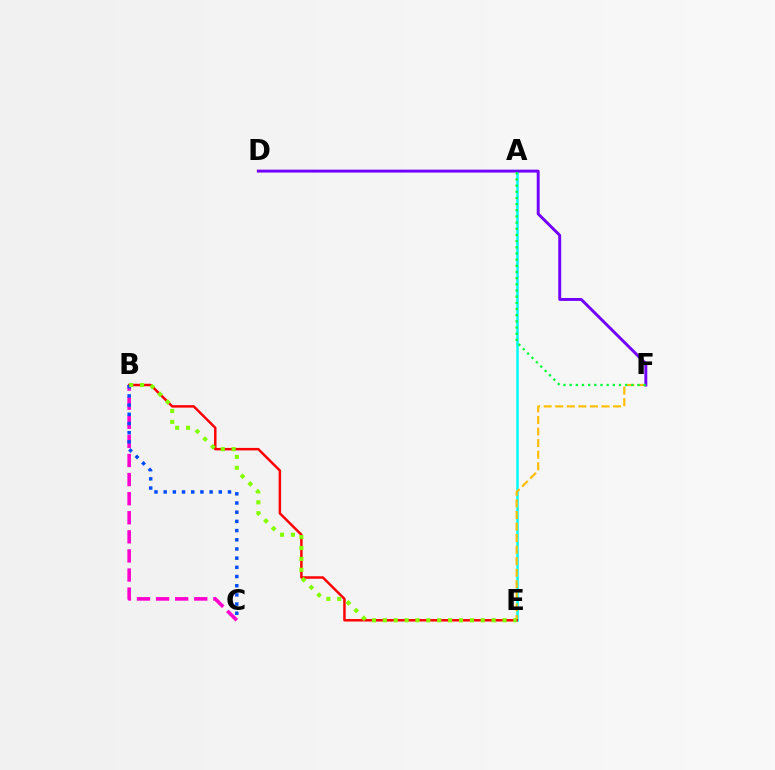{('A', 'E'): [{'color': '#00fff6', 'line_style': 'solid', 'thickness': 1.83}], ('E', 'F'): [{'color': '#ffbd00', 'line_style': 'dashed', 'thickness': 1.57}], ('D', 'F'): [{'color': '#7200ff', 'line_style': 'solid', 'thickness': 2.1}], ('B', 'E'): [{'color': '#ff0000', 'line_style': 'solid', 'thickness': 1.78}, {'color': '#84ff00', 'line_style': 'dotted', 'thickness': 2.96}], ('B', 'C'): [{'color': '#ff00cf', 'line_style': 'dashed', 'thickness': 2.59}, {'color': '#004bff', 'line_style': 'dotted', 'thickness': 2.5}], ('A', 'F'): [{'color': '#00ff39', 'line_style': 'dotted', 'thickness': 1.68}]}